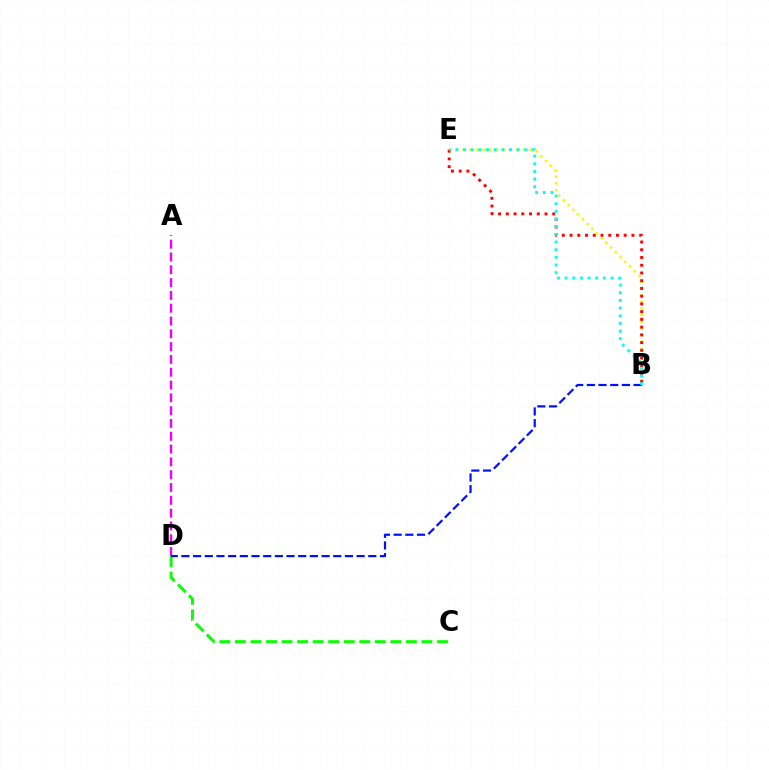{('C', 'D'): [{'color': '#08ff00', 'line_style': 'dashed', 'thickness': 2.11}], ('B', 'E'): [{'color': '#fcf500', 'line_style': 'dotted', 'thickness': 1.81}, {'color': '#ff0000', 'line_style': 'dotted', 'thickness': 2.1}, {'color': '#00fff6', 'line_style': 'dotted', 'thickness': 2.08}], ('A', 'D'): [{'color': '#ee00ff', 'line_style': 'dashed', 'thickness': 1.74}], ('B', 'D'): [{'color': '#0010ff', 'line_style': 'dashed', 'thickness': 1.59}]}